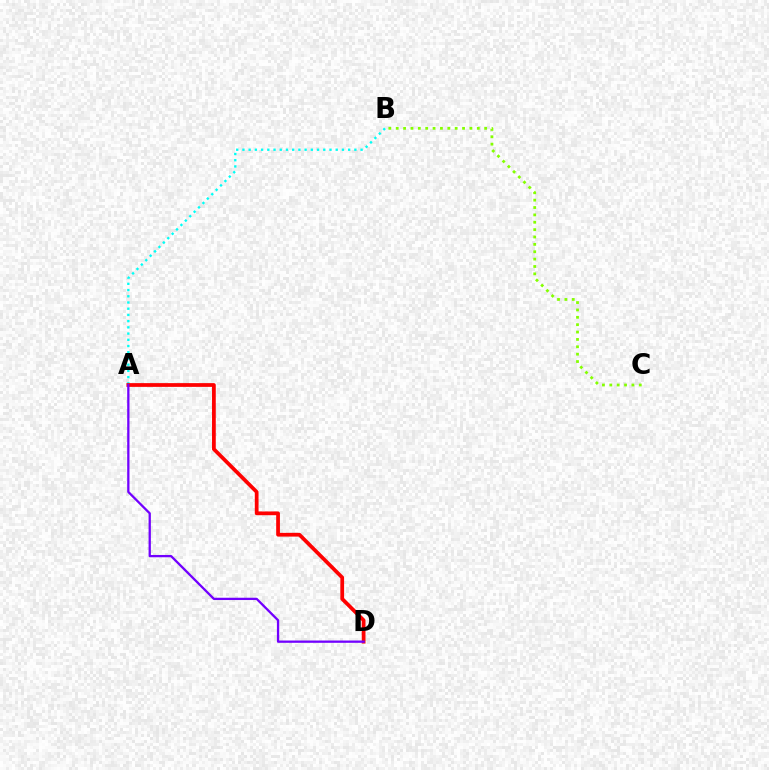{('B', 'C'): [{'color': '#84ff00', 'line_style': 'dotted', 'thickness': 2.0}], ('A', 'B'): [{'color': '#00fff6', 'line_style': 'dotted', 'thickness': 1.69}], ('A', 'D'): [{'color': '#ff0000', 'line_style': 'solid', 'thickness': 2.7}, {'color': '#7200ff', 'line_style': 'solid', 'thickness': 1.65}]}